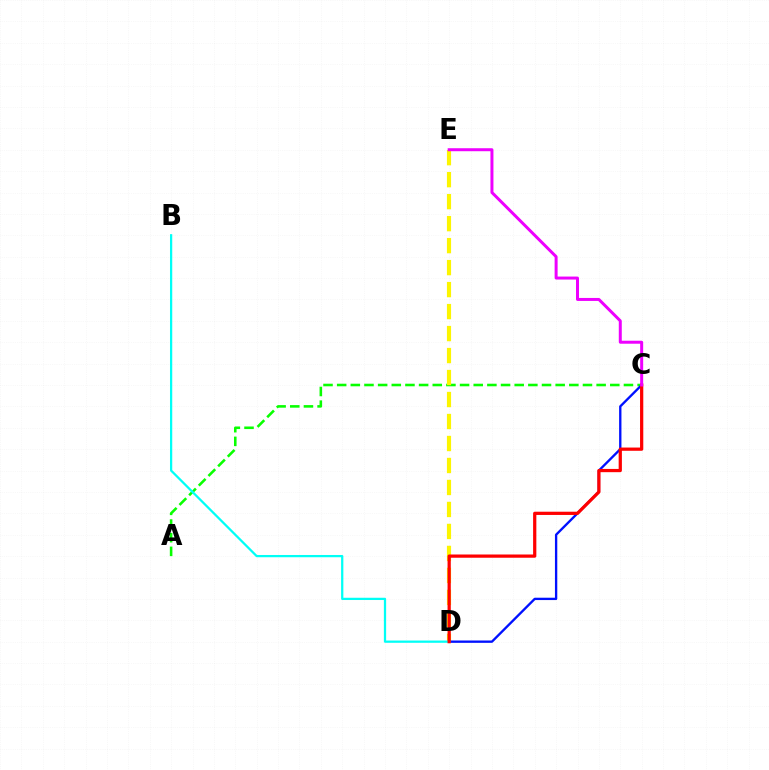{('A', 'C'): [{'color': '#08ff00', 'line_style': 'dashed', 'thickness': 1.86}], ('D', 'E'): [{'color': '#fcf500', 'line_style': 'dashed', 'thickness': 2.99}], ('C', 'D'): [{'color': '#0010ff', 'line_style': 'solid', 'thickness': 1.68}, {'color': '#ff0000', 'line_style': 'solid', 'thickness': 2.33}], ('B', 'D'): [{'color': '#00fff6', 'line_style': 'solid', 'thickness': 1.62}], ('C', 'E'): [{'color': '#ee00ff', 'line_style': 'solid', 'thickness': 2.15}]}